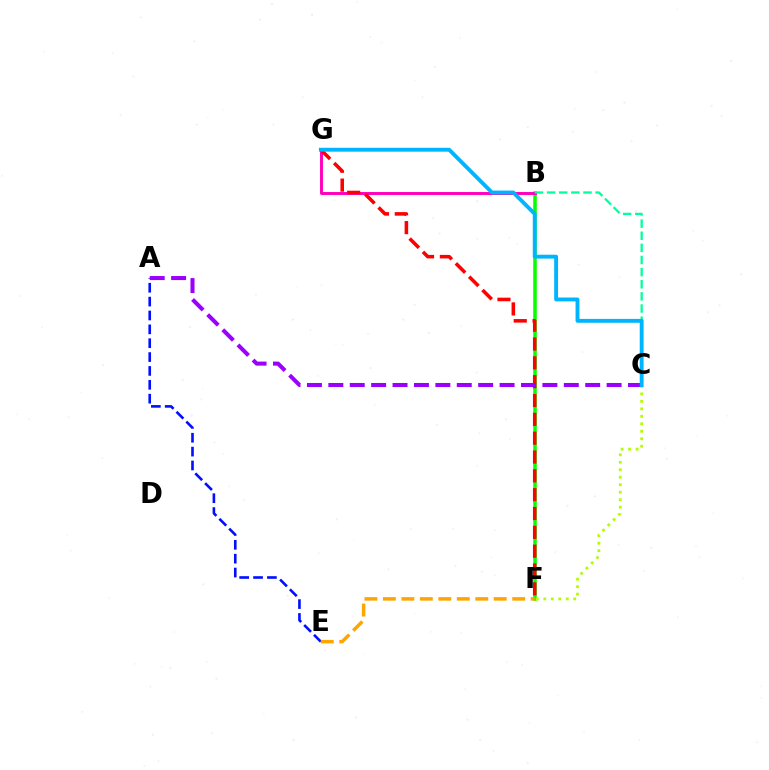{('B', 'F'): [{'color': '#08ff00', 'line_style': 'solid', 'thickness': 2.56}], ('B', 'G'): [{'color': '#ff00bd', 'line_style': 'solid', 'thickness': 2.11}], ('C', 'F'): [{'color': '#b3ff00', 'line_style': 'dotted', 'thickness': 2.03}], ('B', 'C'): [{'color': '#00ff9d', 'line_style': 'dashed', 'thickness': 1.65}], ('A', 'E'): [{'color': '#0010ff', 'line_style': 'dashed', 'thickness': 1.88}], ('E', 'F'): [{'color': '#ffa500', 'line_style': 'dashed', 'thickness': 2.51}], ('F', 'G'): [{'color': '#ff0000', 'line_style': 'dashed', 'thickness': 2.56}], ('A', 'C'): [{'color': '#9b00ff', 'line_style': 'dashed', 'thickness': 2.91}], ('C', 'G'): [{'color': '#00b5ff', 'line_style': 'solid', 'thickness': 2.79}]}